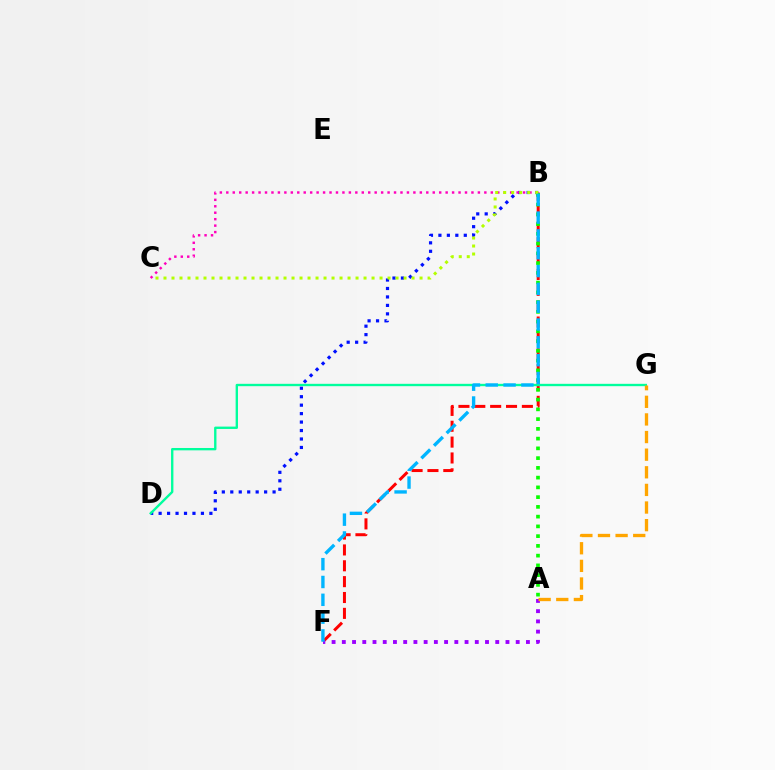{('B', 'F'): [{'color': '#ff0000', 'line_style': 'dashed', 'thickness': 2.15}, {'color': '#00b5ff', 'line_style': 'dashed', 'thickness': 2.42}], ('B', 'D'): [{'color': '#0010ff', 'line_style': 'dotted', 'thickness': 2.3}], ('A', 'F'): [{'color': '#9b00ff', 'line_style': 'dotted', 'thickness': 2.78}], ('D', 'G'): [{'color': '#00ff9d', 'line_style': 'solid', 'thickness': 1.7}], ('A', 'G'): [{'color': '#ffa500', 'line_style': 'dashed', 'thickness': 2.39}], ('B', 'C'): [{'color': '#ff00bd', 'line_style': 'dotted', 'thickness': 1.75}, {'color': '#b3ff00', 'line_style': 'dotted', 'thickness': 2.17}], ('A', 'B'): [{'color': '#08ff00', 'line_style': 'dotted', 'thickness': 2.65}]}